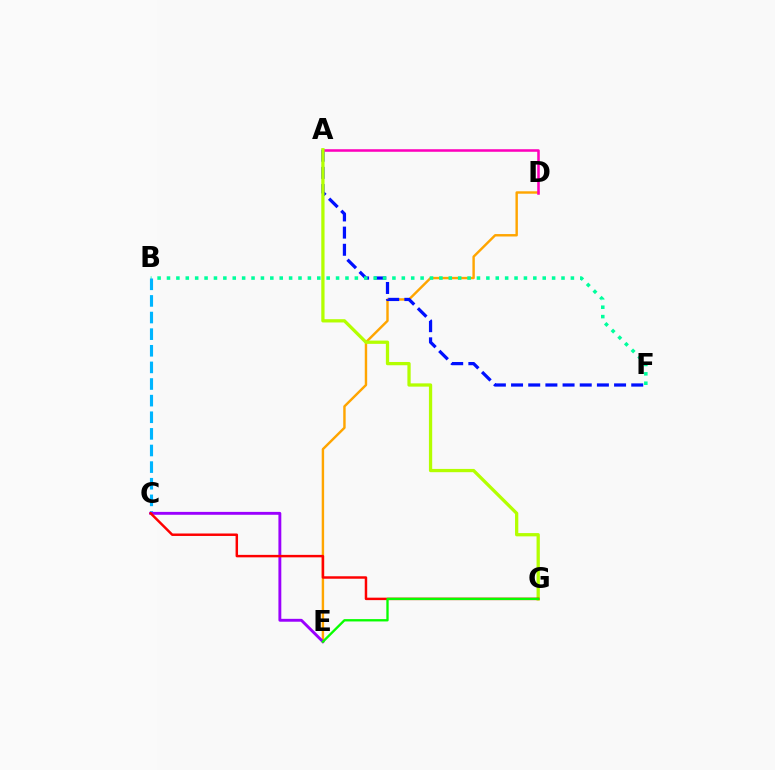{('D', 'E'): [{'color': '#ffa500', 'line_style': 'solid', 'thickness': 1.74}], ('A', 'F'): [{'color': '#0010ff', 'line_style': 'dashed', 'thickness': 2.33}], ('B', 'F'): [{'color': '#00ff9d', 'line_style': 'dotted', 'thickness': 2.55}], ('A', 'D'): [{'color': '#ff00bd', 'line_style': 'solid', 'thickness': 1.84}], ('B', 'C'): [{'color': '#00b5ff', 'line_style': 'dashed', 'thickness': 2.26}], ('C', 'E'): [{'color': '#9b00ff', 'line_style': 'solid', 'thickness': 2.08}], ('A', 'G'): [{'color': '#b3ff00', 'line_style': 'solid', 'thickness': 2.35}], ('C', 'G'): [{'color': '#ff0000', 'line_style': 'solid', 'thickness': 1.78}], ('E', 'G'): [{'color': '#08ff00', 'line_style': 'solid', 'thickness': 1.68}]}